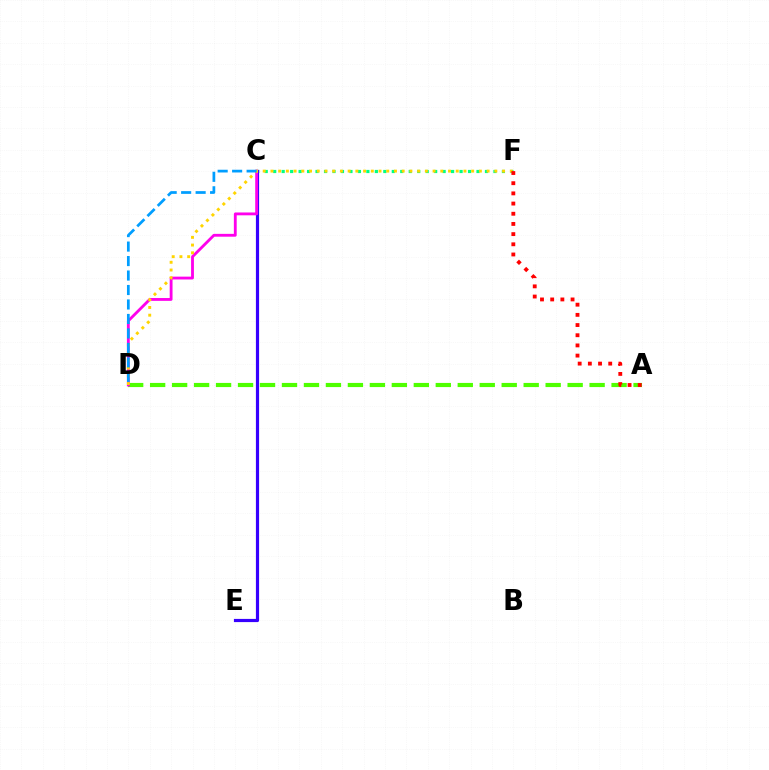{('A', 'D'): [{'color': '#4fff00', 'line_style': 'dashed', 'thickness': 2.99}], ('C', 'F'): [{'color': '#00ff86', 'line_style': 'dotted', 'thickness': 2.3}], ('C', 'E'): [{'color': '#3700ff', 'line_style': 'solid', 'thickness': 2.3}], ('C', 'D'): [{'color': '#ff00ed', 'line_style': 'solid', 'thickness': 2.04}, {'color': '#009eff', 'line_style': 'dashed', 'thickness': 1.97}], ('D', 'F'): [{'color': '#ffd500', 'line_style': 'dotted', 'thickness': 2.1}], ('A', 'F'): [{'color': '#ff0000', 'line_style': 'dotted', 'thickness': 2.77}]}